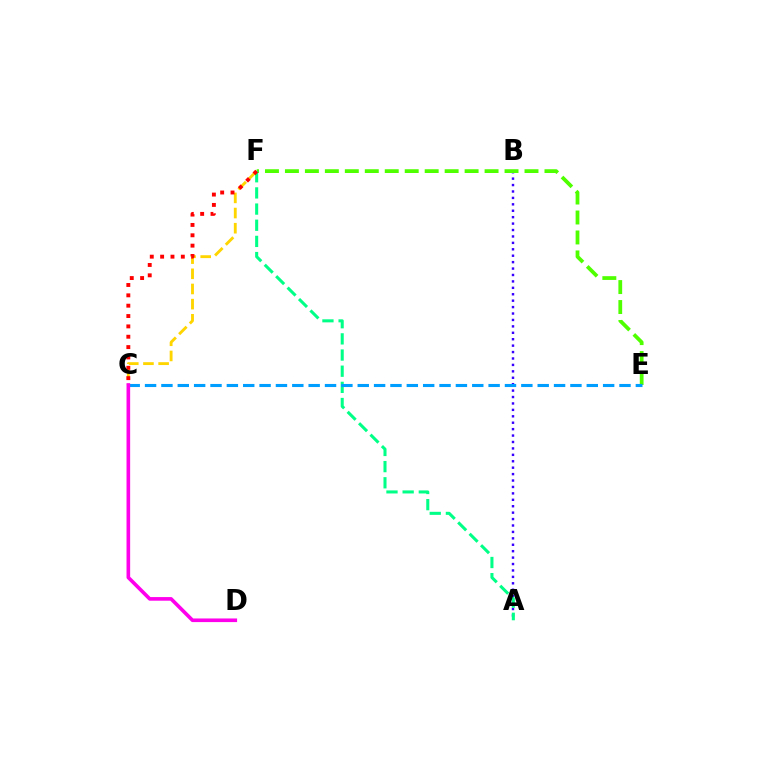{('C', 'F'): [{'color': '#ffd500', 'line_style': 'dashed', 'thickness': 2.06}, {'color': '#ff0000', 'line_style': 'dotted', 'thickness': 2.81}], ('A', 'B'): [{'color': '#3700ff', 'line_style': 'dotted', 'thickness': 1.75}], ('E', 'F'): [{'color': '#4fff00', 'line_style': 'dashed', 'thickness': 2.71}], ('A', 'F'): [{'color': '#00ff86', 'line_style': 'dashed', 'thickness': 2.2}], ('C', 'E'): [{'color': '#009eff', 'line_style': 'dashed', 'thickness': 2.22}], ('C', 'D'): [{'color': '#ff00ed', 'line_style': 'solid', 'thickness': 2.61}]}